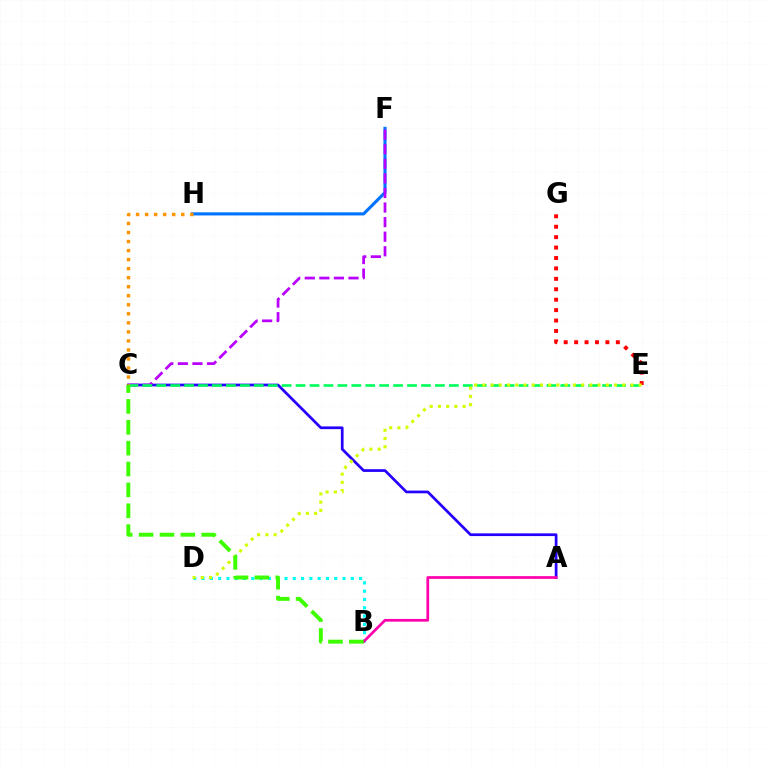{('A', 'C'): [{'color': '#2500ff', 'line_style': 'solid', 'thickness': 1.96}], ('E', 'G'): [{'color': '#ff0000', 'line_style': 'dotted', 'thickness': 2.83}], ('F', 'H'): [{'color': '#0074ff', 'line_style': 'solid', 'thickness': 2.24}], ('C', 'F'): [{'color': '#b900ff', 'line_style': 'dashed', 'thickness': 1.98}], ('B', 'D'): [{'color': '#00fff6', 'line_style': 'dotted', 'thickness': 2.25}], ('C', 'E'): [{'color': '#00ff5c', 'line_style': 'dashed', 'thickness': 1.89}], ('A', 'B'): [{'color': '#ff00ac', 'line_style': 'solid', 'thickness': 1.96}], ('D', 'E'): [{'color': '#d1ff00', 'line_style': 'dotted', 'thickness': 2.24}], ('C', 'H'): [{'color': '#ff9400', 'line_style': 'dotted', 'thickness': 2.45}], ('B', 'C'): [{'color': '#3dff00', 'line_style': 'dashed', 'thickness': 2.83}]}